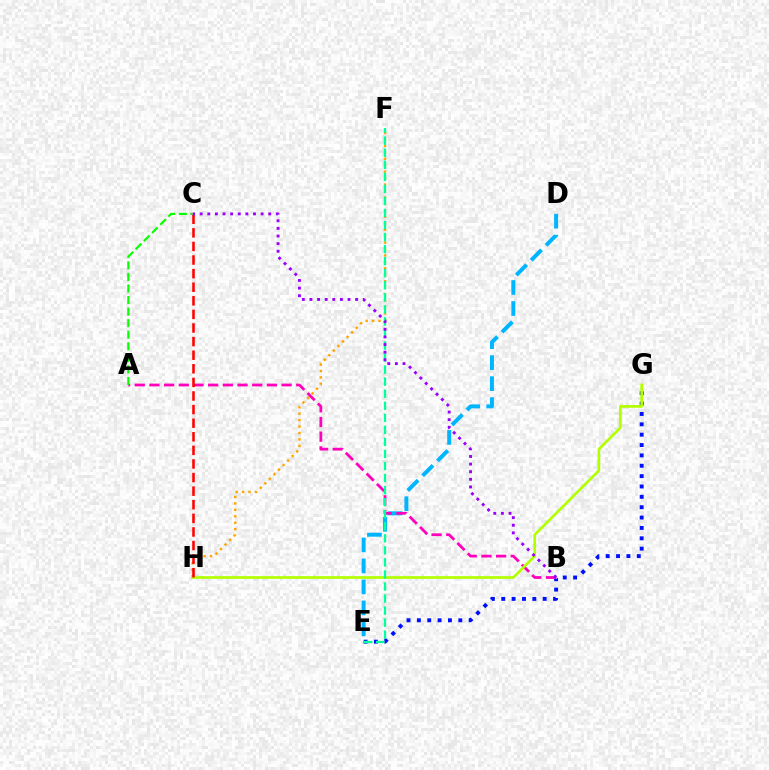{('E', 'G'): [{'color': '#0010ff', 'line_style': 'dotted', 'thickness': 2.81}], ('D', 'E'): [{'color': '#00b5ff', 'line_style': 'dashed', 'thickness': 2.85}], ('F', 'H'): [{'color': '#ffa500', 'line_style': 'dotted', 'thickness': 1.75}], ('A', 'B'): [{'color': '#ff00bd', 'line_style': 'dashed', 'thickness': 1.99}], ('G', 'H'): [{'color': '#b3ff00', 'line_style': 'solid', 'thickness': 1.94}], ('E', 'F'): [{'color': '#00ff9d', 'line_style': 'dashed', 'thickness': 1.64}], ('C', 'H'): [{'color': '#ff0000', 'line_style': 'dashed', 'thickness': 1.85}], ('B', 'C'): [{'color': '#9b00ff', 'line_style': 'dotted', 'thickness': 2.07}], ('A', 'C'): [{'color': '#08ff00', 'line_style': 'dashed', 'thickness': 1.57}]}